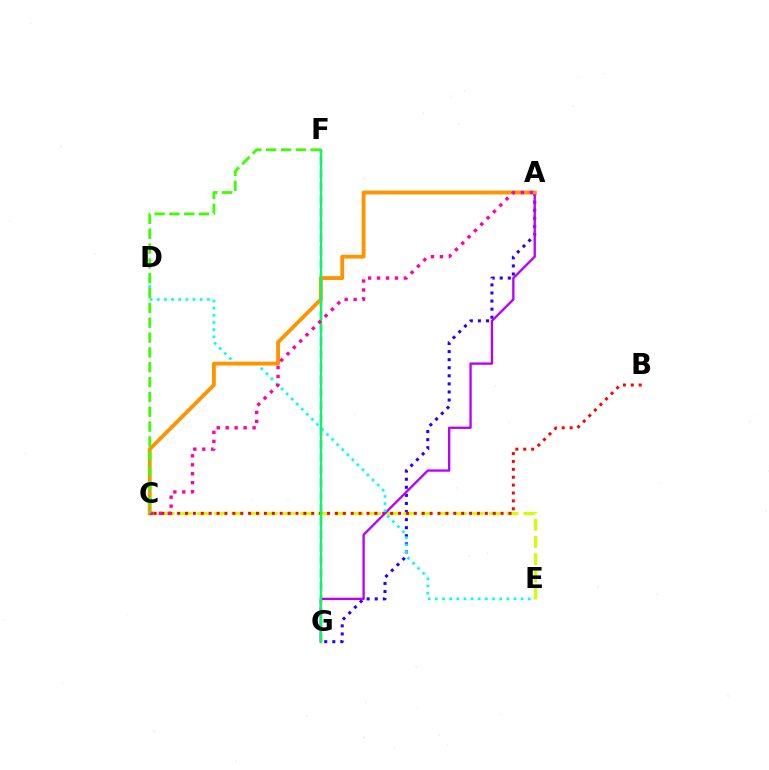{('A', 'G'): [{'color': '#2500ff', 'line_style': 'dotted', 'thickness': 2.19}, {'color': '#b900ff', 'line_style': 'solid', 'thickness': 1.68}], ('C', 'E'): [{'color': '#d1ff00', 'line_style': 'dashed', 'thickness': 2.33}], ('B', 'C'): [{'color': '#ff0000', 'line_style': 'dotted', 'thickness': 2.14}], ('F', 'G'): [{'color': '#0074ff', 'line_style': 'dashed', 'thickness': 1.75}, {'color': '#00ff5c', 'line_style': 'solid', 'thickness': 1.57}], ('D', 'E'): [{'color': '#00fff6', 'line_style': 'dotted', 'thickness': 1.94}], ('A', 'C'): [{'color': '#ff9400', 'line_style': 'solid', 'thickness': 2.77}, {'color': '#ff00ac', 'line_style': 'dotted', 'thickness': 2.44}], ('C', 'F'): [{'color': '#3dff00', 'line_style': 'dashed', 'thickness': 2.02}]}